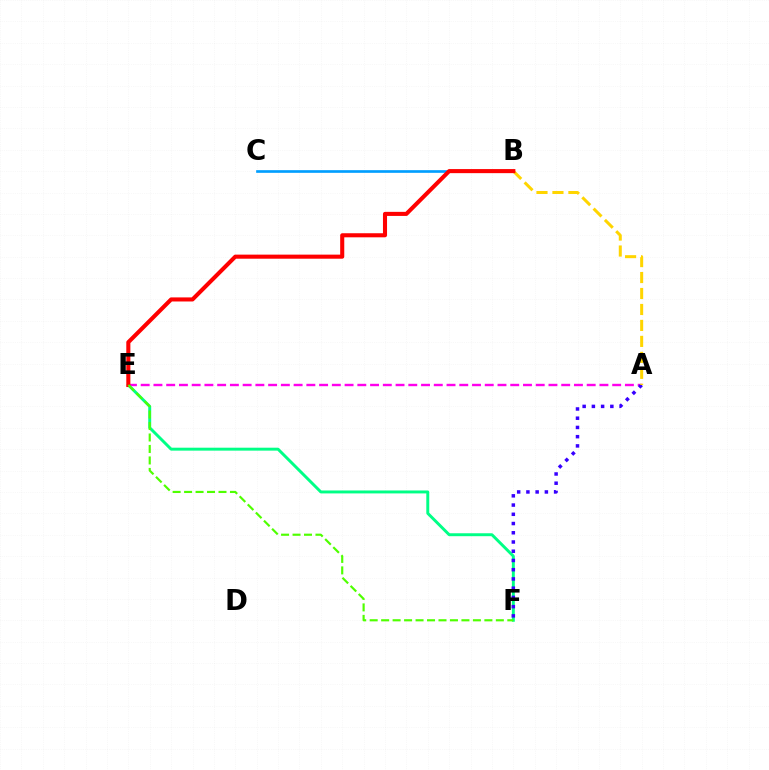{('A', 'E'): [{'color': '#ff00ed', 'line_style': 'dashed', 'thickness': 1.73}], ('E', 'F'): [{'color': '#00ff86', 'line_style': 'solid', 'thickness': 2.12}, {'color': '#4fff00', 'line_style': 'dashed', 'thickness': 1.56}], ('A', 'F'): [{'color': '#3700ff', 'line_style': 'dotted', 'thickness': 2.51}], ('A', 'B'): [{'color': '#ffd500', 'line_style': 'dashed', 'thickness': 2.17}], ('B', 'C'): [{'color': '#009eff', 'line_style': 'solid', 'thickness': 1.92}], ('B', 'E'): [{'color': '#ff0000', 'line_style': 'solid', 'thickness': 2.94}]}